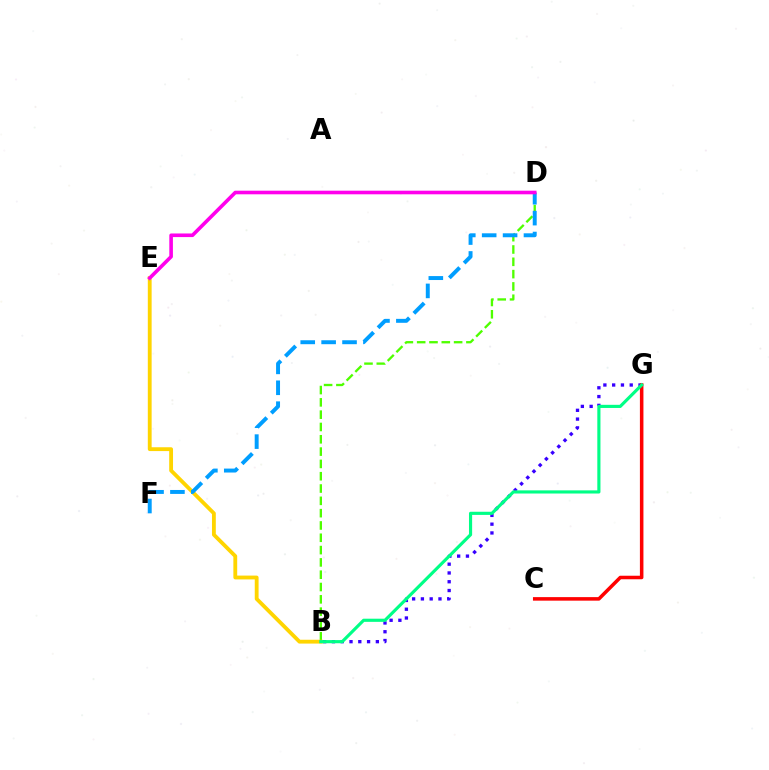{('B', 'G'): [{'color': '#3700ff', 'line_style': 'dotted', 'thickness': 2.39}, {'color': '#00ff86', 'line_style': 'solid', 'thickness': 2.27}], ('B', 'D'): [{'color': '#4fff00', 'line_style': 'dashed', 'thickness': 1.67}], ('C', 'G'): [{'color': '#ff0000', 'line_style': 'solid', 'thickness': 2.54}], ('B', 'E'): [{'color': '#ffd500', 'line_style': 'solid', 'thickness': 2.76}], ('D', 'F'): [{'color': '#009eff', 'line_style': 'dashed', 'thickness': 2.84}], ('D', 'E'): [{'color': '#ff00ed', 'line_style': 'solid', 'thickness': 2.6}]}